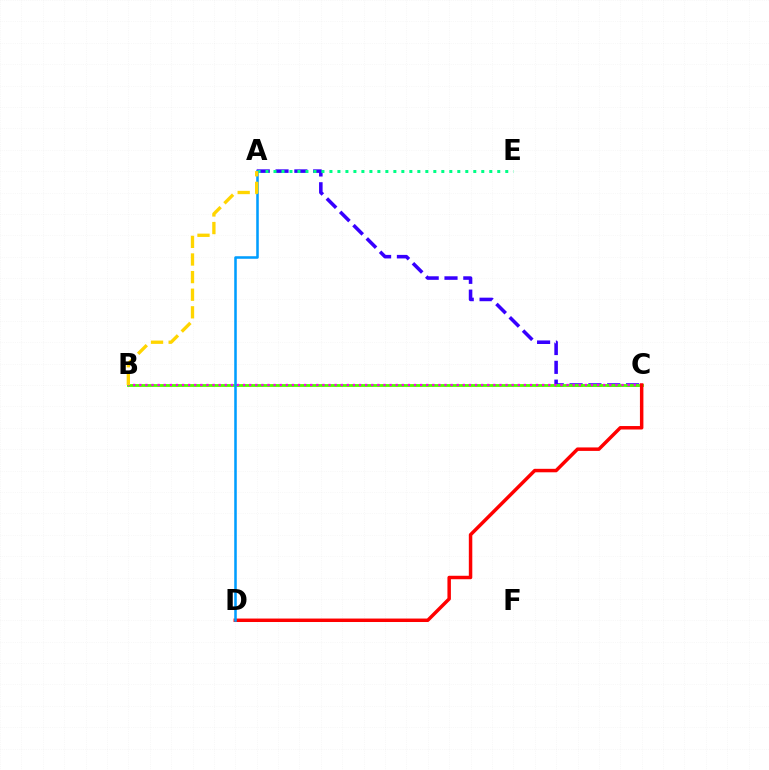{('A', 'C'): [{'color': '#3700ff', 'line_style': 'dashed', 'thickness': 2.56}], ('B', 'C'): [{'color': '#4fff00', 'line_style': 'solid', 'thickness': 2.05}, {'color': '#ff00ed', 'line_style': 'dotted', 'thickness': 1.66}], ('A', 'E'): [{'color': '#00ff86', 'line_style': 'dotted', 'thickness': 2.17}], ('C', 'D'): [{'color': '#ff0000', 'line_style': 'solid', 'thickness': 2.5}], ('A', 'D'): [{'color': '#009eff', 'line_style': 'solid', 'thickness': 1.83}], ('A', 'B'): [{'color': '#ffd500', 'line_style': 'dashed', 'thickness': 2.39}]}